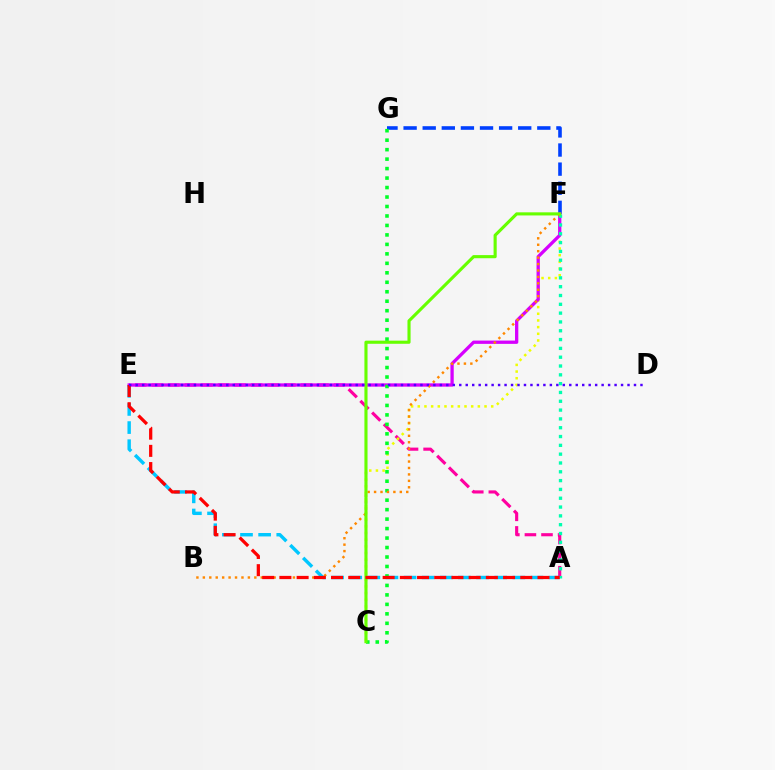{('F', 'G'): [{'color': '#003fff', 'line_style': 'dashed', 'thickness': 2.59}], ('A', 'E'): [{'color': '#ff00a0', 'line_style': 'dashed', 'thickness': 2.25}, {'color': '#00c7ff', 'line_style': 'dashed', 'thickness': 2.46}, {'color': '#ff0000', 'line_style': 'dashed', 'thickness': 2.34}], ('C', 'F'): [{'color': '#eeff00', 'line_style': 'dotted', 'thickness': 1.81}, {'color': '#66ff00', 'line_style': 'solid', 'thickness': 2.25}], ('E', 'F'): [{'color': '#d600ff', 'line_style': 'solid', 'thickness': 2.37}], ('A', 'F'): [{'color': '#00ffaf', 'line_style': 'dotted', 'thickness': 2.39}], ('C', 'G'): [{'color': '#00ff27', 'line_style': 'dotted', 'thickness': 2.57}], ('B', 'F'): [{'color': '#ff8800', 'line_style': 'dotted', 'thickness': 1.75}], ('D', 'E'): [{'color': '#4f00ff', 'line_style': 'dotted', 'thickness': 1.76}]}